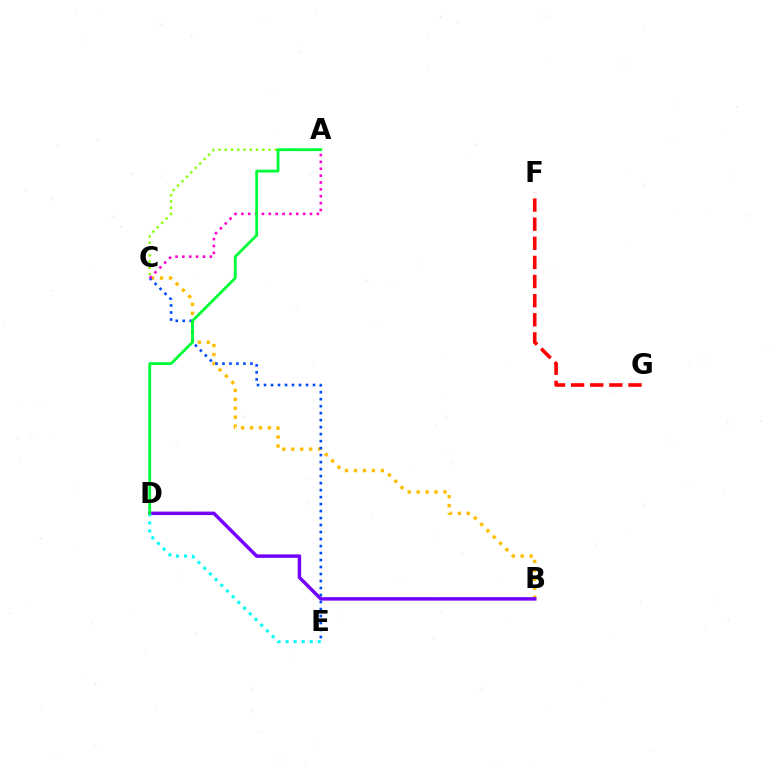{('B', 'C'): [{'color': '#ffbd00', 'line_style': 'dotted', 'thickness': 2.43}], ('A', 'C'): [{'color': '#84ff00', 'line_style': 'dotted', 'thickness': 1.7}, {'color': '#ff00cf', 'line_style': 'dotted', 'thickness': 1.87}], ('B', 'D'): [{'color': '#7200ff', 'line_style': 'solid', 'thickness': 2.5}], ('F', 'G'): [{'color': '#ff0000', 'line_style': 'dashed', 'thickness': 2.6}], ('C', 'E'): [{'color': '#004bff', 'line_style': 'dotted', 'thickness': 1.9}], ('D', 'E'): [{'color': '#00fff6', 'line_style': 'dotted', 'thickness': 2.19}], ('A', 'D'): [{'color': '#00ff39', 'line_style': 'solid', 'thickness': 2.02}]}